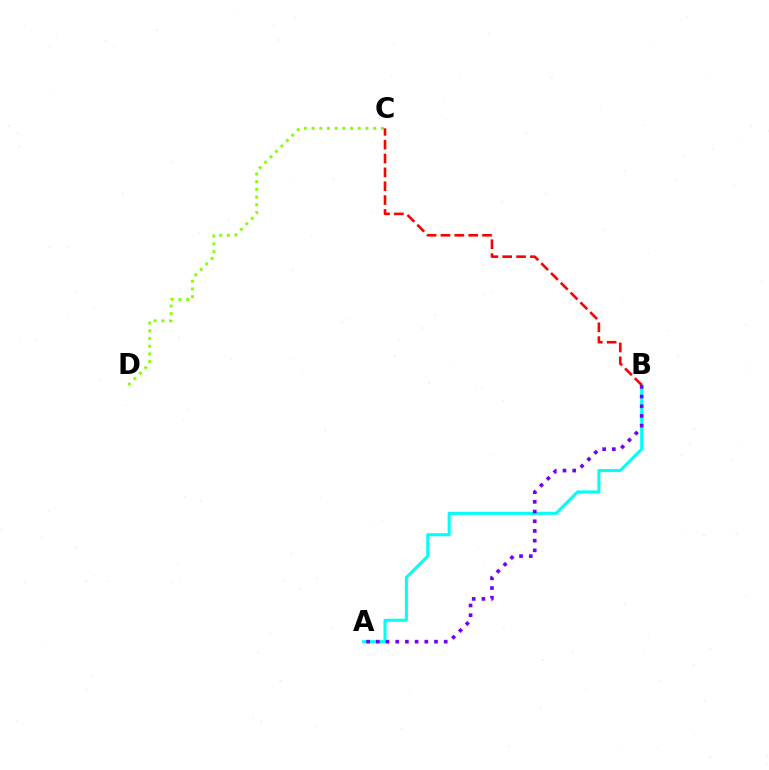{('C', 'D'): [{'color': '#84ff00', 'line_style': 'dotted', 'thickness': 2.09}], ('A', 'B'): [{'color': '#00fff6', 'line_style': 'solid', 'thickness': 2.19}, {'color': '#7200ff', 'line_style': 'dotted', 'thickness': 2.64}], ('B', 'C'): [{'color': '#ff0000', 'line_style': 'dashed', 'thickness': 1.88}]}